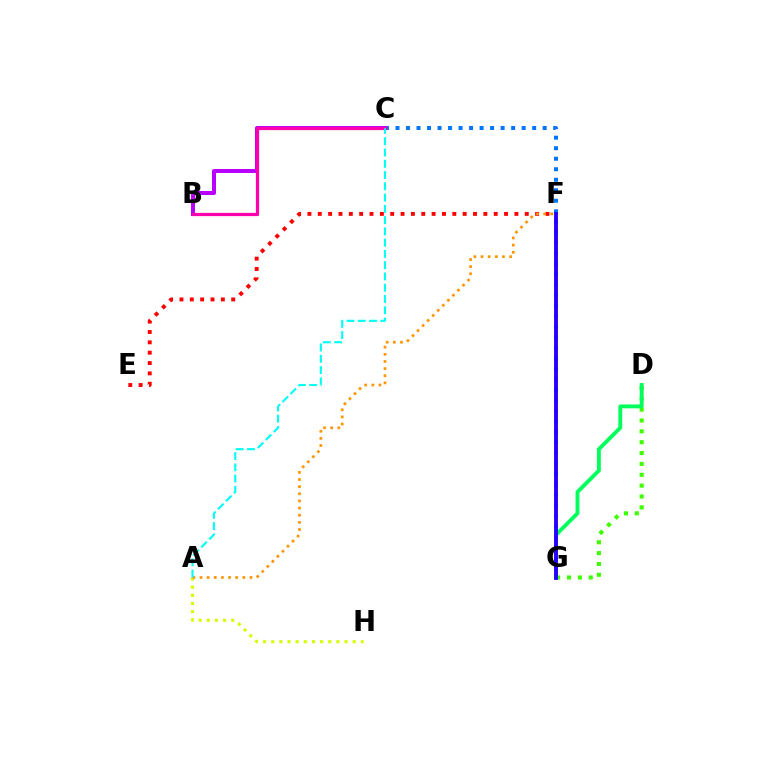{('D', 'G'): [{'color': '#3dff00', 'line_style': 'dotted', 'thickness': 2.95}, {'color': '#00ff5c', 'line_style': 'solid', 'thickness': 2.78}], ('C', 'G'): [{'color': '#0074ff', 'line_style': 'dotted', 'thickness': 2.86}], ('A', 'H'): [{'color': '#d1ff00', 'line_style': 'dotted', 'thickness': 2.21}], ('E', 'F'): [{'color': '#ff0000', 'line_style': 'dotted', 'thickness': 2.81}], ('B', 'C'): [{'color': '#b900ff', 'line_style': 'solid', 'thickness': 2.88}, {'color': '#ff00ac', 'line_style': 'solid', 'thickness': 2.32}], ('F', 'G'): [{'color': '#2500ff', 'line_style': 'solid', 'thickness': 2.77}], ('A', 'F'): [{'color': '#ff9400', 'line_style': 'dotted', 'thickness': 1.94}], ('A', 'C'): [{'color': '#00fff6', 'line_style': 'dashed', 'thickness': 1.53}]}